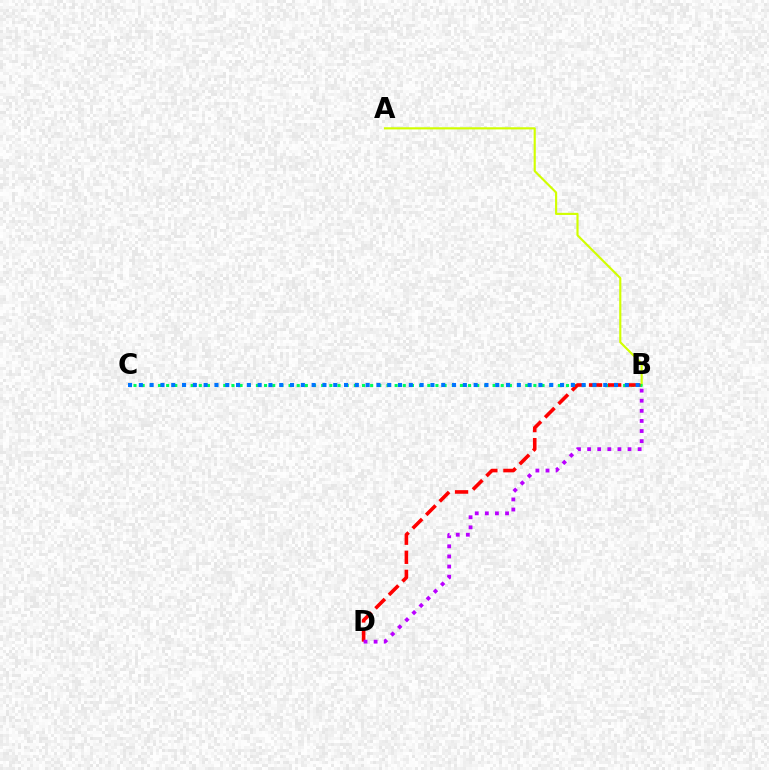{('A', 'B'): [{'color': '#d1ff00', 'line_style': 'solid', 'thickness': 1.54}], ('B', 'C'): [{'color': '#00ff5c', 'line_style': 'dotted', 'thickness': 2.22}, {'color': '#0074ff', 'line_style': 'dotted', 'thickness': 2.93}], ('B', 'D'): [{'color': '#ff0000', 'line_style': 'dashed', 'thickness': 2.59}, {'color': '#b900ff', 'line_style': 'dotted', 'thickness': 2.74}]}